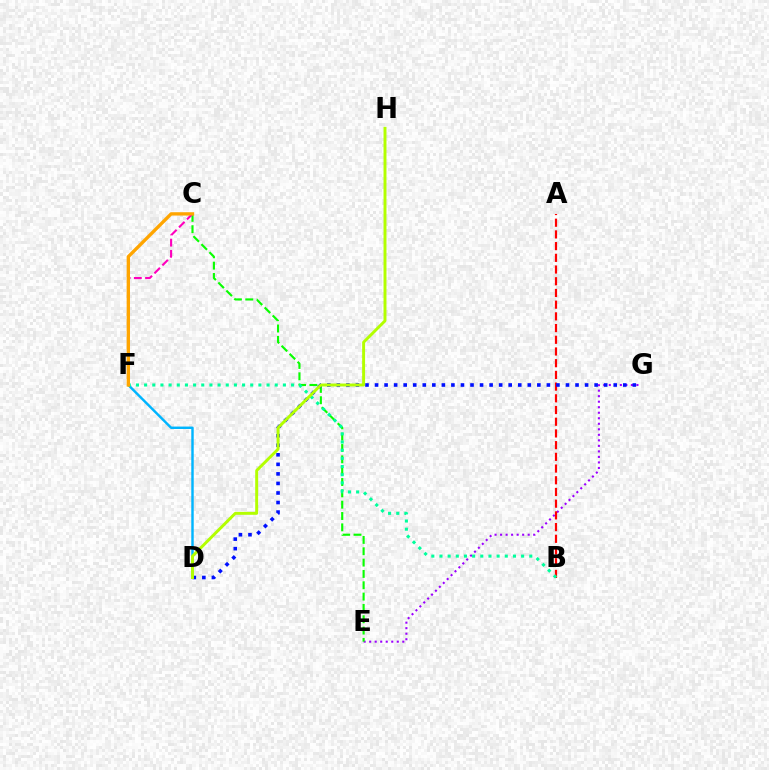{('D', 'F'): [{'color': '#00b5ff', 'line_style': 'solid', 'thickness': 1.76}], ('E', 'G'): [{'color': '#9b00ff', 'line_style': 'dotted', 'thickness': 1.5}], ('A', 'B'): [{'color': '#ff0000', 'line_style': 'dashed', 'thickness': 1.59}], ('C', 'E'): [{'color': '#08ff00', 'line_style': 'dashed', 'thickness': 1.54}], ('D', 'G'): [{'color': '#0010ff', 'line_style': 'dotted', 'thickness': 2.59}], ('C', 'F'): [{'color': '#ff00bd', 'line_style': 'dashed', 'thickness': 1.53}, {'color': '#ffa500', 'line_style': 'solid', 'thickness': 2.4}], ('B', 'F'): [{'color': '#00ff9d', 'line_style': 'dotted', 'thickness': 2.22}], ('D', 'H'): [{'color': '#b3ff00', 'line_style': 'solid', 'thickness': 2.11}]}